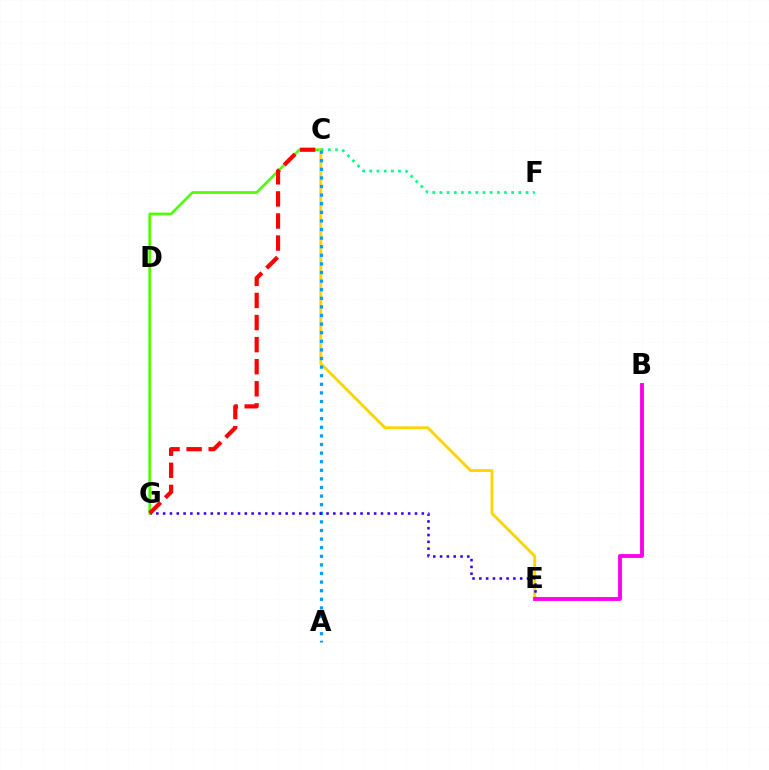{('C', 'G'): [{'color': '#4fff00', 'line_style': 'solid', 'thickness': 1.94}, {'color': '#ff0000', 'line_style': 'dashed', 'thickness': 3.0}], ('C', 'E'): [{'color': '#ffd500', 'line_style': 'solid', 'thickness': 2.1}], ('A', 'C'): [{'color': '#009eff', 'line_style': 'dotted', 'thickness': 2.34}], ('C', 'F'): [{'color': '#00ff86', 'line_style': 'dotted', 'thickness': 1.95}], ('E', 'G'): [{'color': '#3700ff', 'line_style': 'dotted', 'thickness': 1.85}], ('B', 'E'): [{'color': '#ff00ed', 'line_style': 'solid', 'thickness': 2.78}]}